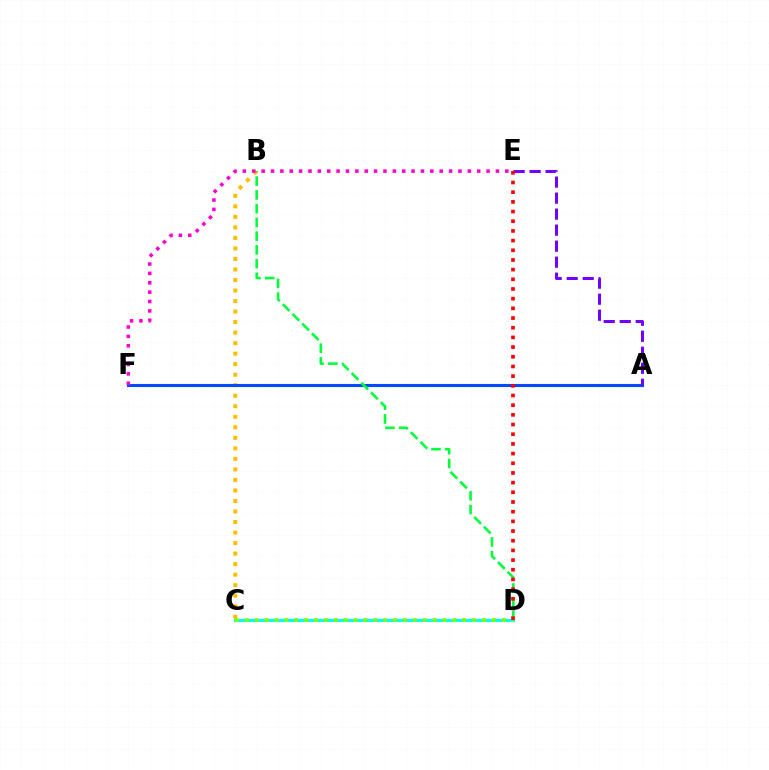{('B', 'C'): [{'color': '#ffbd00', 'line_style': 'dotted', 'thickness': 2.86}], ('A', 'F'): [{'color': '#004bff', 'line_style': 'solid', 'thickness': 2.21}], ('A', 'E'): [{'color': '#7200ff', 'line_style': 'dashed', 'thickness': 2.17}], ('B', 'D'): [{'color': '#00ff39', 'line_style': 'dashed', 'thickness': 1.87}], ('C', 'D'): [{'color': '#00fff6', 'line_style': 'solid', 'thickness': 2.24}, {'color': '#84ff00', 'line_style': 'dotted', 'thickness': 2.69}], ('D', 'E'): [{'color': '#ff0000', 'line_style': 'dotted', 'thickness': 2.63}], ('E', 'F'): [{'color': '#ff00cf', 'line_style': 'dotted', 'thickness': 2.55}]}